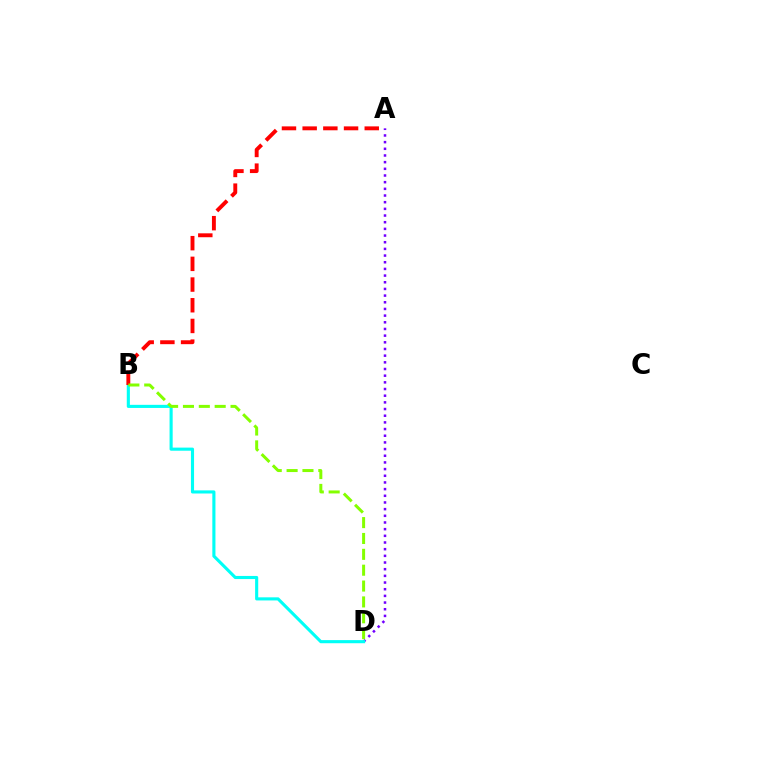{('A', 'D'): [{'color': '#7200ff', 'line_style': 'dotted', 'thickness': 1.81}], ('B', 'D'): [{'color': '#00fff6', 'line_style': 'solid', 'thickness': 2.24}, {'color': '#84ff00', 'line_style': 'dashed', 'thickness': 2.15}], ('A', 'B'): [{'color': '#ff0000', 'line_style': 'dashed', 'thickness': 2.81}]}